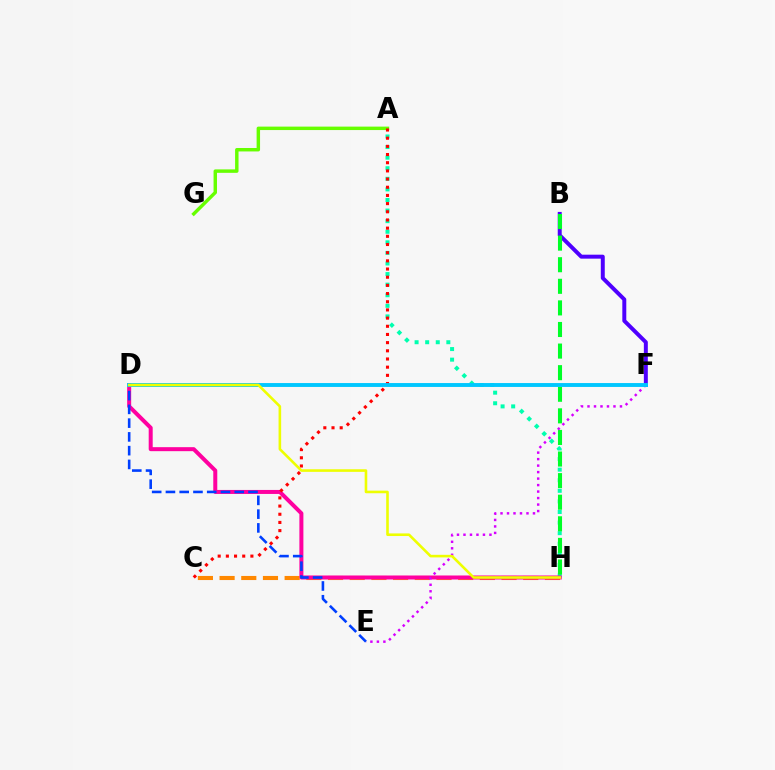{('B', 'F'): [{'color': '#4f00ff', 'line_style': 'solid', 'thickness': 2.85}], ('A', 'G'): [{'color': '#66ff00', 'line_style': 'solid', 'thickness': 2.48}], ('C', 'H'): [{'color': '#ff8800', 'line_style': 'dashed', 'thickness': 2.95}], ('A', 'H'): [{'color': '#00ffaf', 'line_style': 'dotted', 'thickness': 2.88}], ('D', 'H'): [{'color': '#ff00a0', 'line_style': 'solid', 'thickness': 2.88}, {'color': '#eeff00', 'line_style': 'solid', 'thickness': 1.87}], ('B', 'H'): [{'color': '#00ff27', 'line_style': 'dashed', 'thickness': 2.93}], ('A', 'C'): [{'color': '#ff0000', 'line_style': 'dotted', 'thickness': 2.22}], ('E', 'F'): [{'color': '#d600ff', 'line_style': 'dotted', 'thickness': 1.76}], ('D', 'E'): [{'color': '#003fff', 'line_style': 'dashed', 'thickness': 1.87}], ('D', 'F'): [{'color': '#00c7ff', 'line_style': 'solid', 'thickness': 2.8}]}